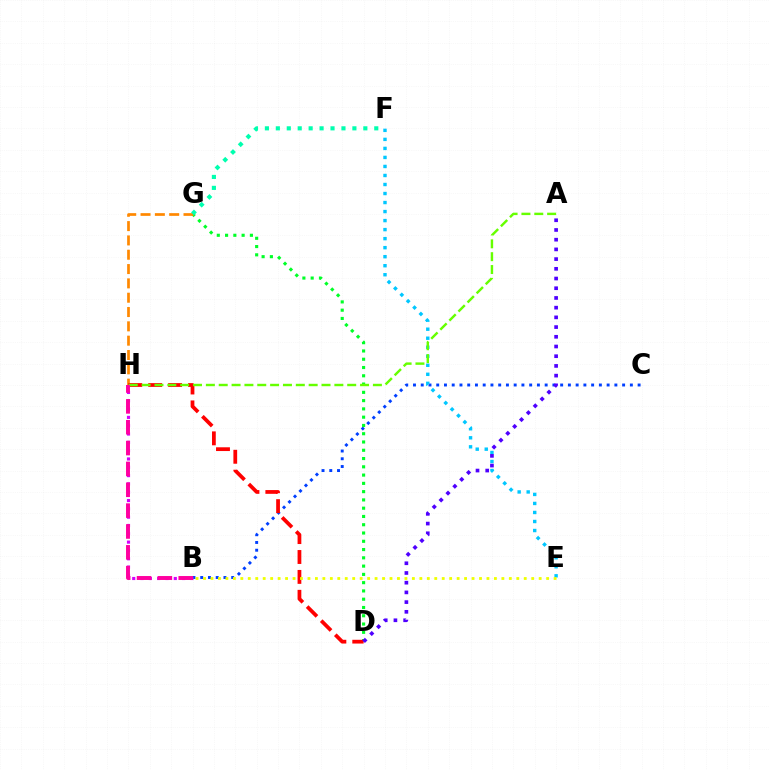{('B', 'C'): [{'color': '#003fff', 'line_style': 'dotted', 'thickness': 2.1}], ('D', 'G'): [{'color': '#00ff27', 'line_style': 'dotted', 'thickness': 2.25}], ('E', 'F'): [{'color': '#00c7ff', 'line_style': 'dotted', 'thickness': 2.45}], ('G', 'H'): [{'color': '#ff8800', 'line_style': 'dashed', 'thickness': 1.95}], ('B', 'H'): [{'color': '#d600ff', 'line_style': 'dotted', 'thickness': 2.26}, {'color': '#ff00a0', 'line_style': 'dashed', 'thickness': 2.83}], ('D', 'H'): [{'color': '#ff0000', 'line_style': 'dashed', 'thickness': 2.7}], ('A', 'D'): [{'color': '#4f00ff', 'line_style': 'dotted', 'thickness': 2.64}], ('B', 'E'): [{'color': '#eeff00', 'line_style': 'dotted', 'thickness': 2.03}], ('A', 'H'): [{'color': '#66ff00', 'line_style': 'dashed', 'thickness': 1.75}], ('F', 'G'): [{'color': '#00ffaf', 'line_style': 'dotted', 'thickness': 2.97}]}